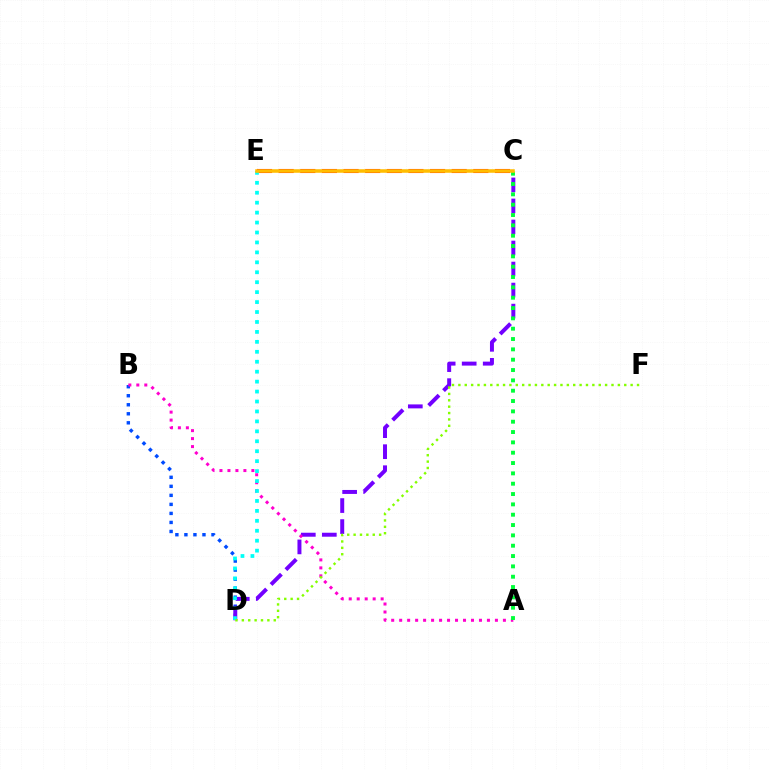{('C', 'E'): [{'color': '#ff0000', 'line_style': 'dashed', 'thickness': 2.94}, {'color': '#ffbd00', 'line_style': 'solid', 'thickness': 2.55}], ('B', 'D'): [{'color': '#004bff', 'line_style': 'dotted', 'thickness': 2.45}], ('C', 'D'): [{'color': '#7200ff', 'line_style': 'dashed', 'thickness': 2.86}], ('A', 'B'): [{'color': '#ff00cf', 'line_style': 'dotted', 'thickness': 2.17}], ('A', 'C'): [{'color': '#00ff39', 'line_style': 'dotted', 'thickness': 2.81}], ('D', 'E'): [{'color': '#00fff6', 'line_style': 'dotted', 'thickness': 2.7}], ('D', 'F'): [{'color': '#84ff00', 'line_style': 'dotted', 'thickness': 1.73}]}